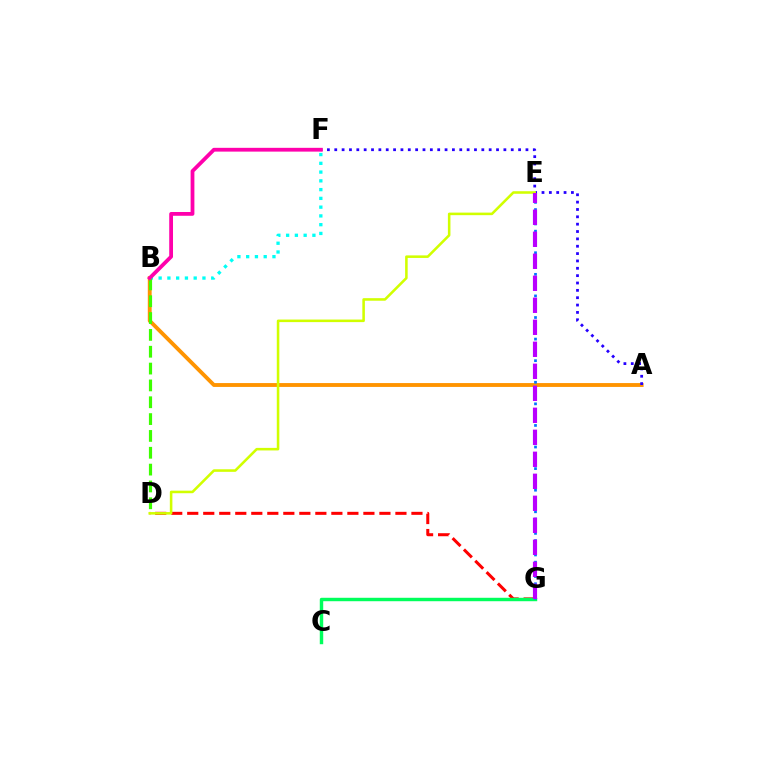{('D', 'G'): [{'color': '#ff0000', 'line_style': 'dashed', 'thickness': 2.18}], ('A', 'B'): [{'color': '#ff9400', 'line_style': 'solid', 'thickness': 2.78}], ('C', 'G'): [{'color': '#00ff5c', 'line_style': 'solid', 'thickness': 2.47}], ('B', 'F'): [{'color': '#00fff6', 'line_style': 'dotted', 'thickness': 2.38}, {'color': '#ff00ac', 'line_style': 'solid', 'thickness': 2.73}], ('E', 'G'): [{'color': '#0074ff', 'line_style': 'dotted', 'thickness': 1.96}, {'color': '#b900ff', 'line_style': 'dashed', 'thickness': 2.99}], ('A', 'F'): [{'color': '#2500ff', 'line_style': 'dotted', 'thickness': 2.0}], ('D', 'E'): [{'color': '#d1ff00', 'line_style': 'solid', 'thickness': 1.84}], ('B', 'D'): [{'color': '#3dff00', 'line_style': 'dashed', 'thickness': 2.29}]}